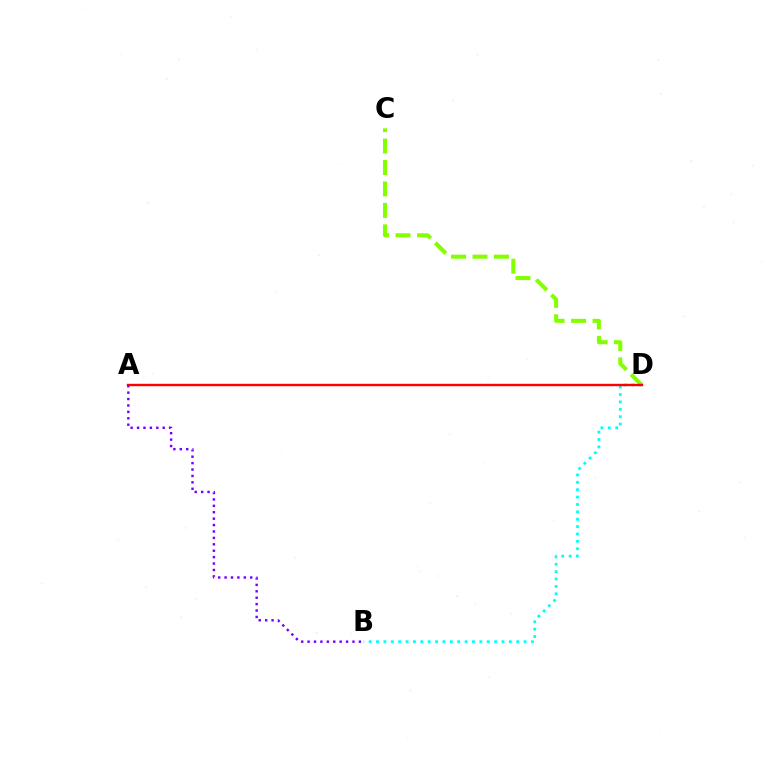{('C', 'D'): [{'color': '#84ff00', 'line_style': 'dashed', 'thickness': 2.91}], ('B', 'D'): [{'color': '#00fff6', 'line_style': 'dotted', 'thickness': 2.0}], ('A', 'B'): [{'color': '#7200ff', 'line_style': 'dotted', 'thickness': 1.74}], ('A', 'D'): [{'color': '#ff0000', 'line_style': 'solid', 'thickness': 1.73}]}